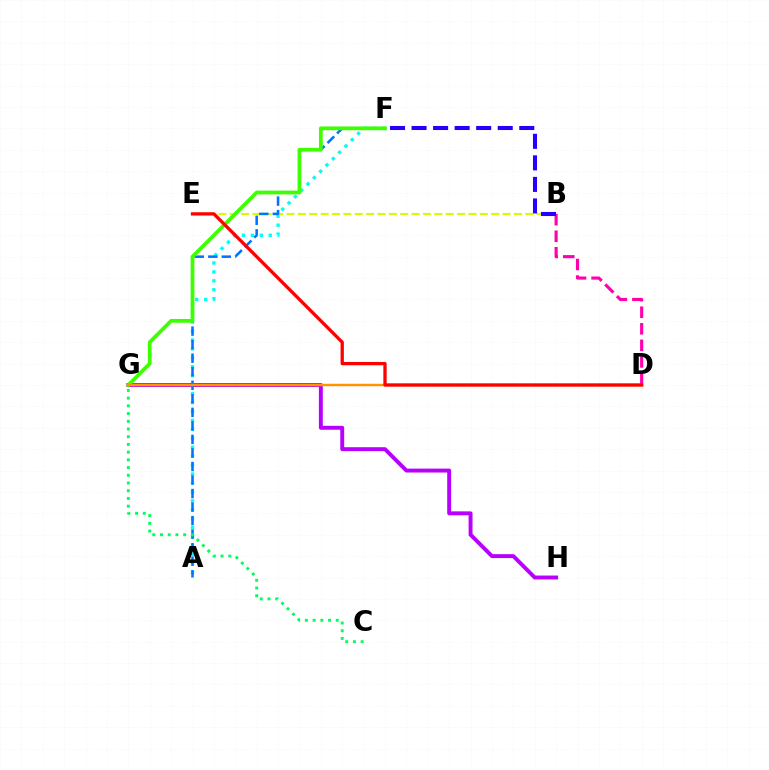{('B', 'D'): [{'color': '#ff00ac', 'line_style': 'dashed', 'thickness': 2.25}], ('B', 'E'): [{'color': '#d1ff00', 'line_style': 'dashed', 'thickness': 1.54}], ('A', 'F'): [{'color': '#00fff6', 'line_style': 'dotted', 'thickness': 2.43}, {'color': '#0074ff', 'line_style': 'dashed', 'thickness': 1.84}], ('G', 'H'): [{'color': '#b900ff', 'line_style': 'solid', 'thickness': 2.83}], ('B', 'F'): [{'color': '#2500ff', 'line_style': 'dashed', 'thickness': 2.93}], ('F', 'G'): [{'color': '#3dff00', 'line_style': 'solid', 'thickness': 2.7}], ('D', 'G'): [{'color': '#ff9400', 'line_style': 'solid', 'thickness': 1.76}], ('D', 'E'): [{'color': '#ff0000', 'line_style': 'solid', 'thickness': 2.37}], ('C', 'G'): [{'color': '#00ff5c', 'line_style': 'dotted', 'thickness': 2.1}]}